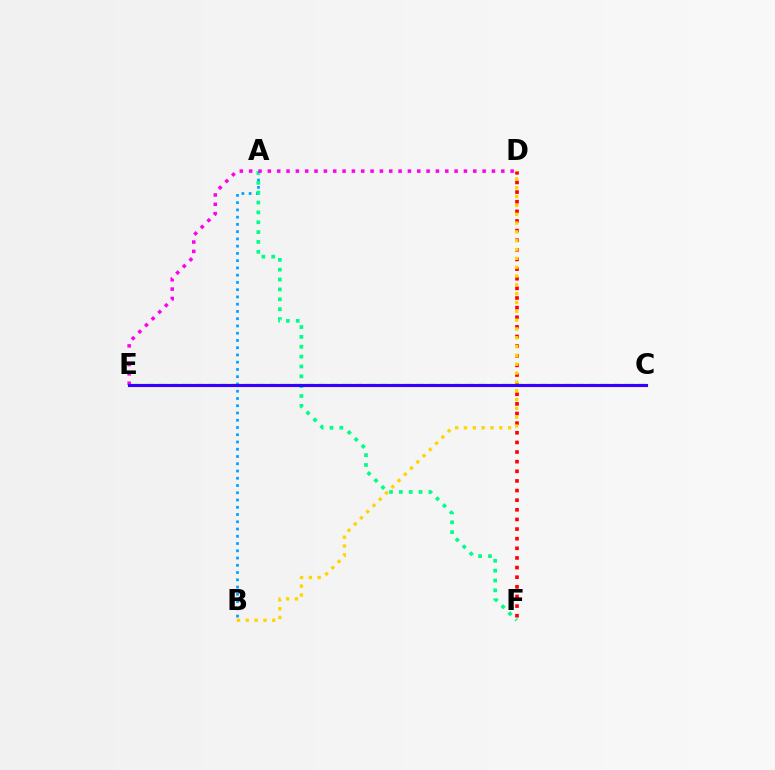{('A', 'B'): [{'color': '#009eff', 'line_style': 'dotted', 'thickness': 1.97}], ('D', 'F'): [{'color': '#ff0000', 'line_style': 'dotted', 'thickness': 2.62}], ('B', 'D'): [{'color': '#ffd500', 'line_style': 'dotted', 'thickness': 2.4}], ('A', 'F'): [{'color': '#00ff86', 'line_style': 'dotted', 'thickness': 2.68}], ('D', 'E'): [{'color': '#ff00ed', 'line_style': 'dotted', 'thickness': 2.54}], ('C', 'E'): [{'color': '#4fff00', 'line_style': 'dashed', 'thickness': 1.67}, {'color': '#3700ff', 'line_style': 'solid', 'thickness': 2.23}]}